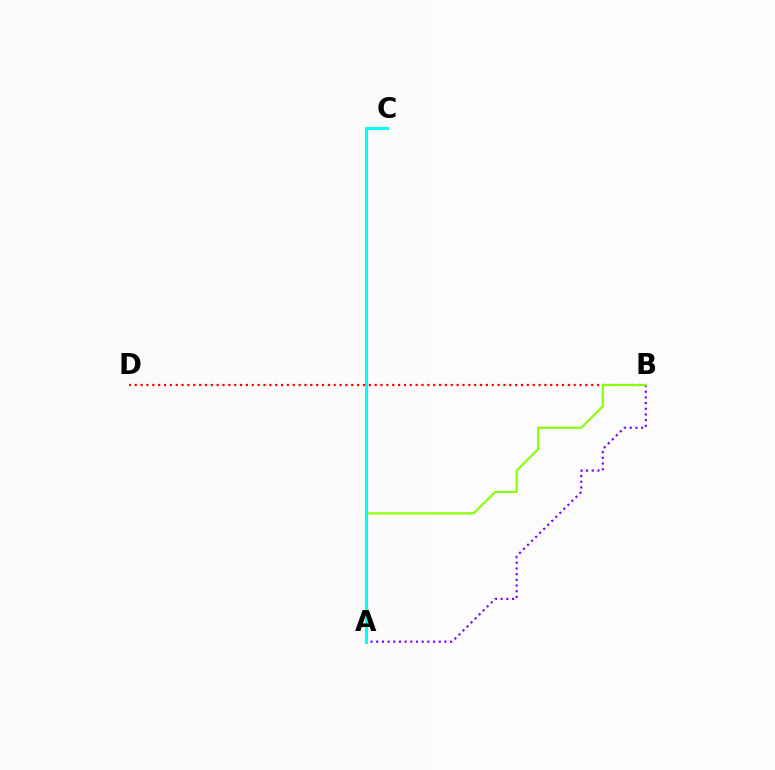{('B', 'D'): [{'color': '#ff0000', 'line_style': 'dotted', 'thickness': 1.59}], ('A', 'B'): [{'color': '#7200ff', 'line_style': 'dotted', 'thickness': 1.54}, {'color': '#84ff00', 'line_style': 'solid', 'thickness': 1.52}], ('A', 'C'): [{'color': '#00fff6', 'line_style': 'solid', 'thickness': 2.2}]}